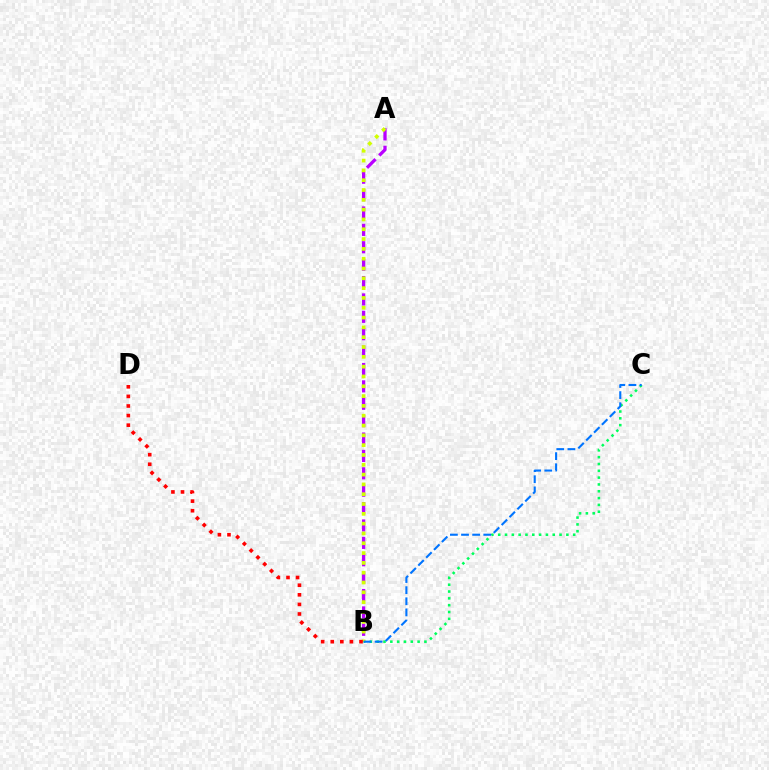{('A', 'B'): [{'color': '#b900ff', 'line_style': 'dashed', 'thickness': 2.36}, {'color': '#d1ff00', 'line_style': 'dotted', 'thickness': 2.67}], ('B', 'C'): [{'color': '#00ff5c', 'line_style': 'dotted', 'thickness': 1.85}, {'color': '#0074ff', 'line_style': 'dashed', 'thickness': 1.51}], ('B', 'D'): [{'color': '#ff0000', 'line_style': 'dotted', 'thickness': 2.61}]}